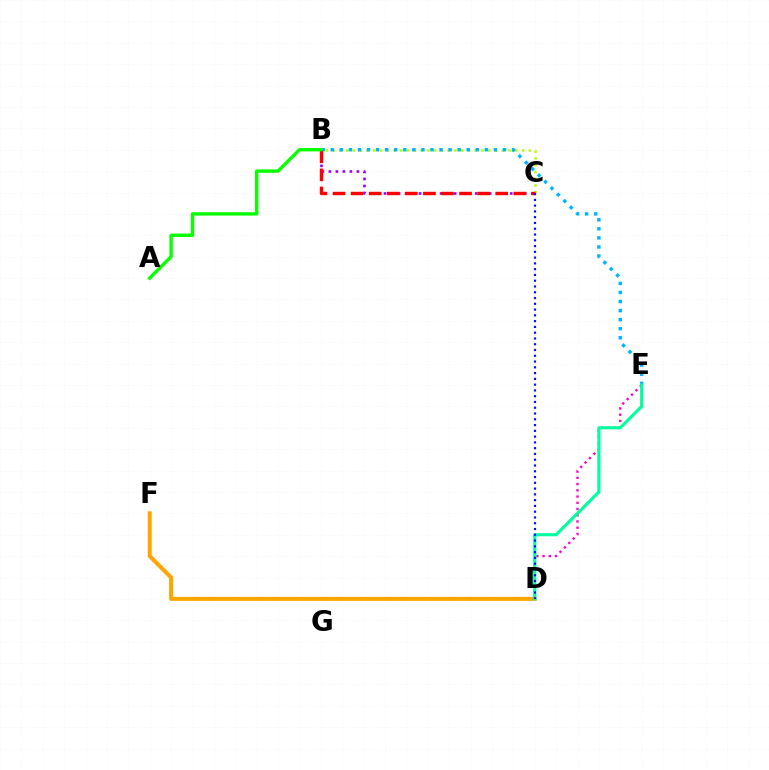{('B', 'C'): [{'color': '#b3ff00', 'line_style': 'dotted', 'thickness': 1.84}, {'color': '#9b00ff', 'line_style': 'dotted', 'thickness': 1.91}, {'color': '#ff0000', 'line_style': 'dashed', 'thickness': 2.46}], ('D', 'F'): [{'color': '#ffa500', 'line_style': 'solid', 'thickness': 2.87}], ('B', 'E'): [{'color': '#00b5ff', 'line_style': 'dotted', 'thickness': 2.46}], ('D', 'E'): [{'color': '#ff00bd', 'line_style': 'dotted', 'thickness': 1.69}, {'color': '#00ff9d', 'line_style': 'solid', 'thickness': 2.24}], ('C', 'D'): [{'color': '#0010ff', 'line_style': 'dotted', 'thickness': 1.57}], ('A', 'B'): [{'color': '#08ff00', 'line_style': 'solid', 'thickness': 2.43}]}